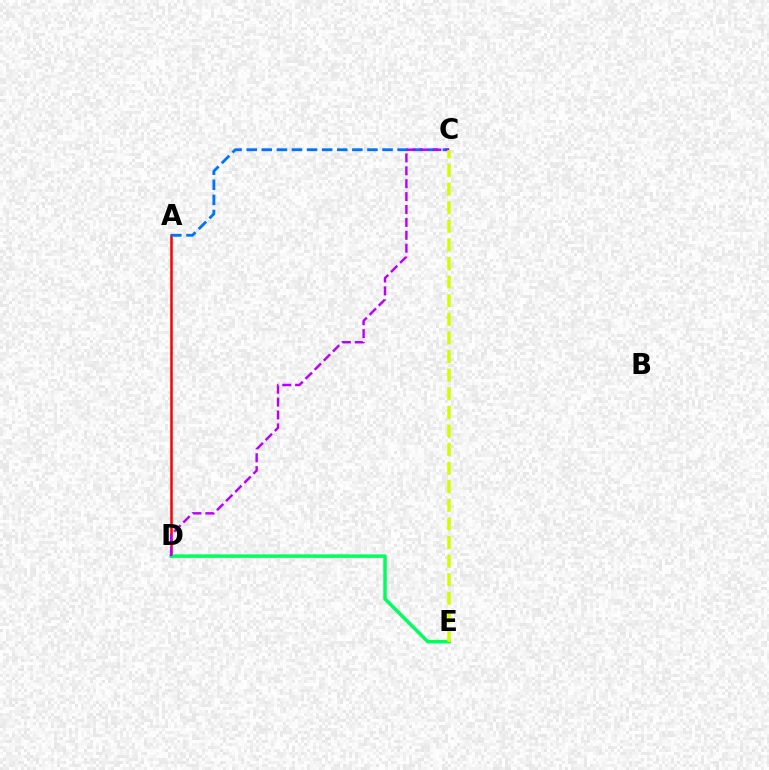{('A', 'D'): [{'color': '#ff0000', 'line_style': 'solid', 'thickness': 1.8}], ('A', 'C'): [{'color': '#0074ff', 'line_style': 'dashed', 'thickness': 2.05}], ('D', 'E'): [{'color': '#00ff5c', 'line_style': 'solid', 'thickness': 2.51}], ('C', 'D'): [{'color': '#b900ff', 'line_style': 'dashed', 'thickness': 1.75}], ('C', 'E'): [{'color': '#d1ff00', 'line_style': 'dashed', 'thickness': 2.53}]}